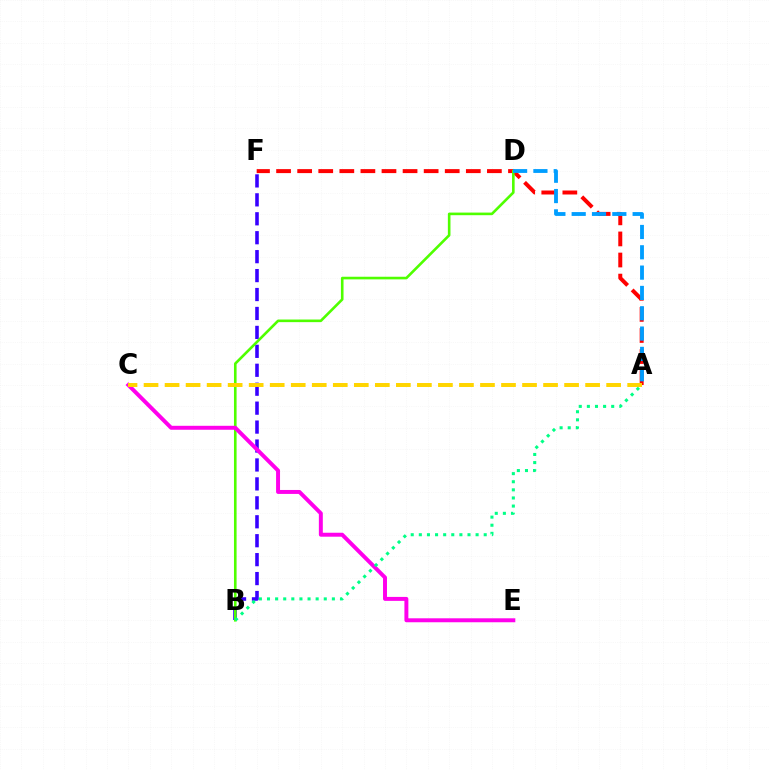{('A', 'F'): [{'color': '#ff0000', 'line_style': 'dashed', 'thickness': 2.86}], ('B', 'F'): [{'color': '#3700ff', 'line_style': 'dashed', 'thickness': 2.57}], ('B', 'D'): [{'color': '#4fff00', 'line_style': 'solid', 'thickness': 1.88}], ('C', 'E'): [{'color': '#ff00ed', 'line_style': 'solid', 'thickness': 2.85}], ('A', 'C'): [{'color': '#ffd500', 'line_style': 'dashed', 'thickness': 2.86}], ('A', 'D'): [{'color': '#009eff', 'line_style': 'dashed', 'thickness': 2.76}], ('A', 'B'): [{'color': '#00ff86', 'line_style': 'dotted', 'thickness': 2.2}]}